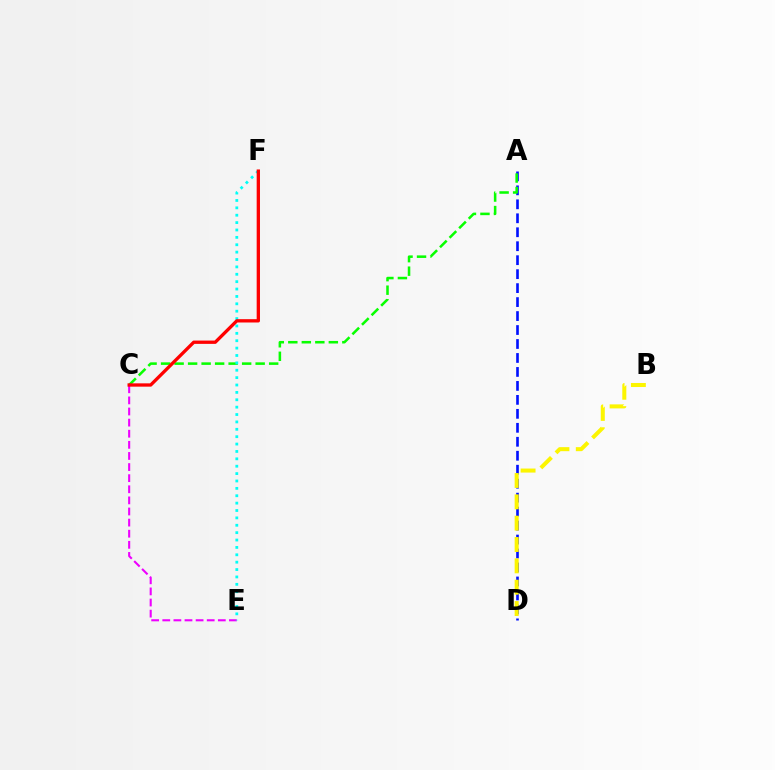{('A', 'D'): [{'color': '#0010ff', 'line_style': 'dashed', 'thickness': 1.9}], ('A', 'C'): [{'color': '#08ff00', 'line_style': 'dashed', 'thickness': 1.84}], ('B', 'D'): [{'color': '#fcf500', 'line_style': 'dashed', 'thickness': 2.9}], ('C', 'E'): [{'color': '#ee00ff', 'line_style': 'dashed', 'thickness': 1.51}], ('E', 'F'): [{'color': '#00fff6', 'line_style': 'dotted', 'thickness': 2.01}], ('C', 'F'): [{'color': '#ff0000', 'line_style': 'solid', 'thickness': 2.38}]}